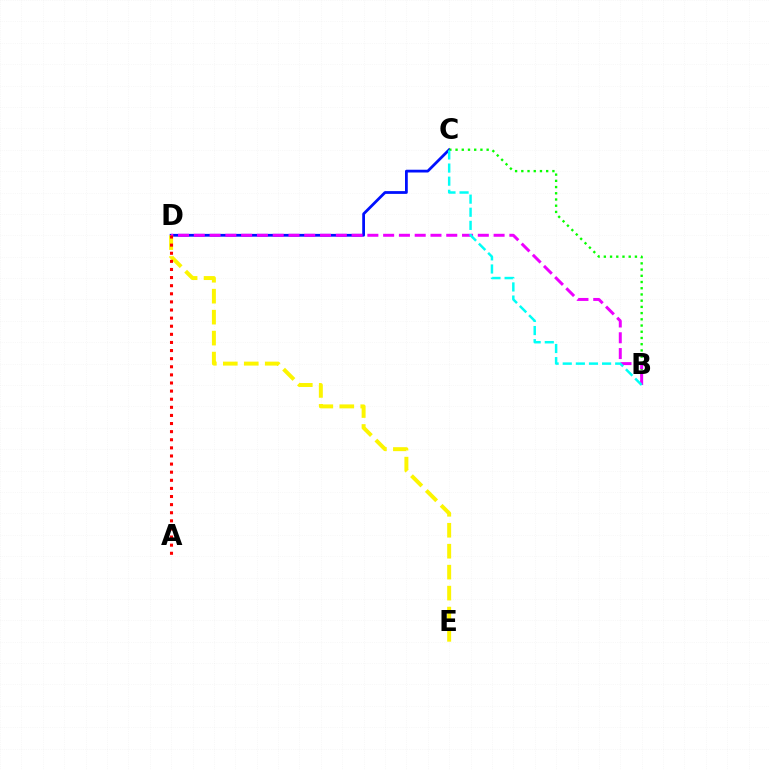{('C', 'D'): [{'color': '#0010ff', 'line_style': 'solid', 'thickness': 2.0}], ('D', 'E'): [{'color': '#fcf500', 'line_style': 'dashed', 'thickness': 2.85}], ('B', 'C'): [{'color': '#08ff00', 'line_style': 'dotted', 'thickness': 1.69}, {'color': '#00fff6', 'line_style': 'dashed', 'thickness': 1.78}], ('B', 'D'): [{'color': '#ee00ff', 'line_style': 'dashed', 'thickness': 2.14}], ('A', 'D'): [{'color': '#ff0000', 'line_style': 'dotted', 'thickness': 2.2}]}